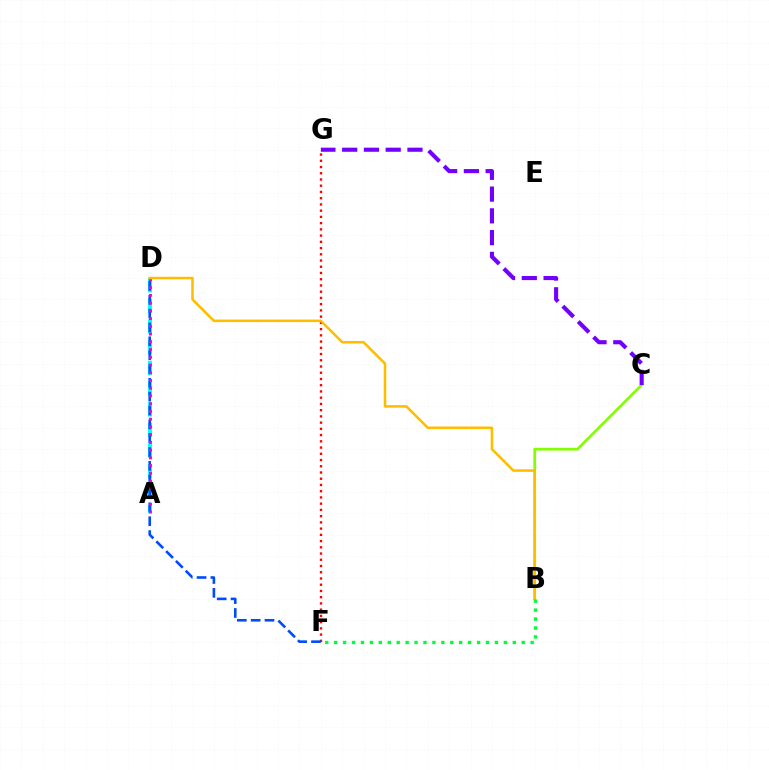{('F', 'G'): [{'color': '#ff0000', 'line_style': 'dotted', 'thickness': 1.69}], ('B', 'C'): [{'color': '#84ff00', 'line_style': 'solid', 'thickness': 1.98}], ('A', 'D'): [{'color': '#00fff6', 'line_style': 'dashed', 'thickness': 2.81}, {'color': '#ff00cf', 'line_style': 'dotted', 'thickness': 2.1}], ('C', 'G'): [{'color': '#7200ff', 'line_style': 'dashed', 'thickness': 2.96}], ('D', 'F'): [{'color': '#004bff', 'line_style': 'dashed', 'thickness': 1.88}], ('B', 'D'): [{'color': '#ffbd00', 'line_style': 'solid', 'thickness': 1.83}], ('B', 'F'): [{'color': '#00ff39', 'line_style': 'dotted', 'thickness': 2.43}]}